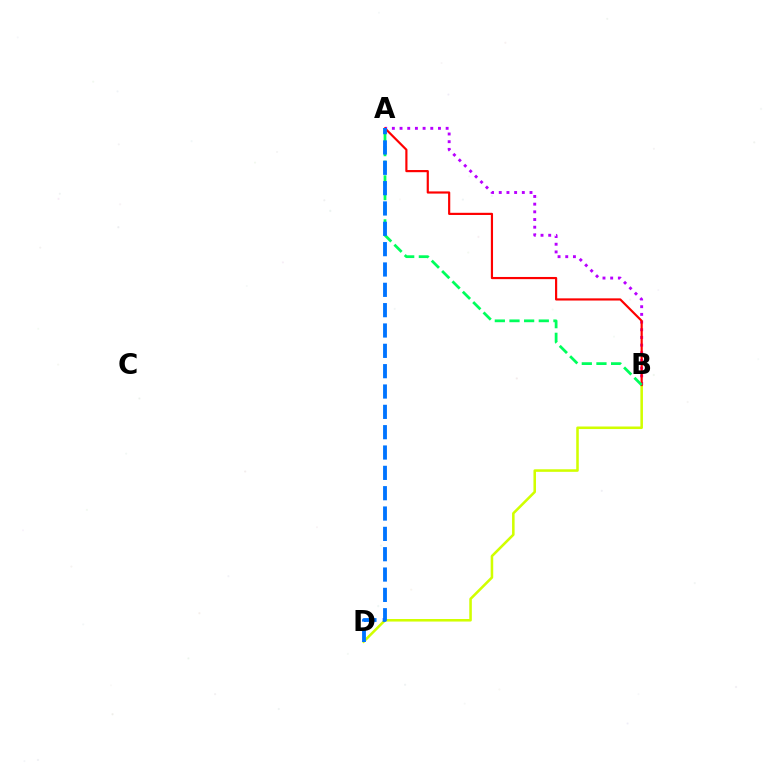{('B', 'D'): [{'color': '#d1ff00', 'line_style': 'solid', 'thickness': 1.84}], ('A', 'B'): [{'color': '#b900ff', 'line_style': 'dotted', 'thickness': 2.09}, {'color': '#ff0000', 'line_style': 'solid', 'thickness': 1.57}, {'color': '#00ff5c', 'line_style': 'dashed', 'thickness': 1.99}], ('A', 'D'): [{'color': '#0074ff', 'line_style': 'dashed', 'thickness': 2.76}]}